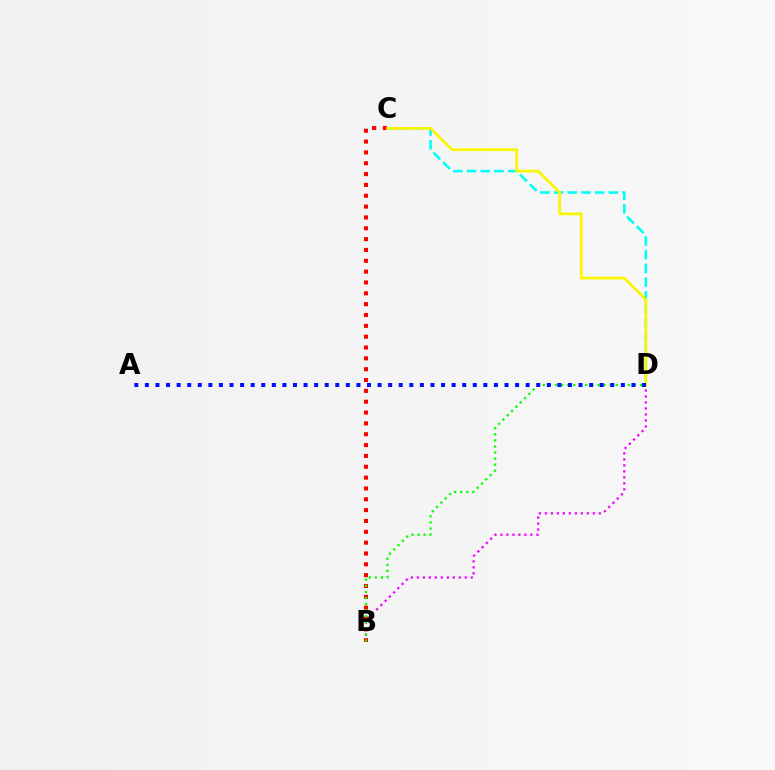{('B', 'D'): [{'color': '#ee00ff', 'line_style': 'dotted', 'thickness': 1.63}, {'color': '#08ff00', 'line_style': 'dotted', 'thickness': 1.65}], ('C', 'D'): [{'color': '#00fff6', 'line_style': 'dashed', 'thickness': 1.86}, {'color': '#fcf500', 'line_style': 'solid', 'thickness': 1.96}], ('B', 'C'): [{'color': '#ff0000', 'line_style': 'dotted', 'thickness': 2.95}], ('A', 'D'): [{'color': '#0010ff', 'line_style': 'dotted', 'thickness': 2.87}]}